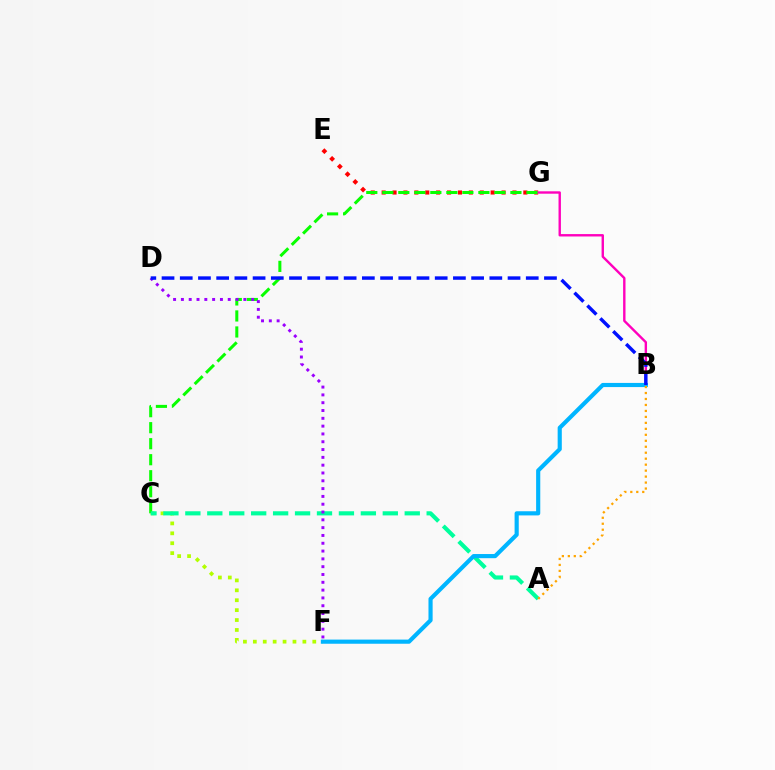{('E', 'G'): [{'color': '#ff0000', 'line_style': 'dotted', 'thickness': 2.96}], ('B', 'G'): [{'color': '#ff00bd', 'line_style': 'solid', 'thickness': 1.72}], ('C', 'F'): [{'color': '#b3ff00', 'line_style': 'dotted', 'thickness': 2.69}], ('C', 'G'): [{'color': '#08ff00', 'line_style': 'dashed', 'thickness': 2.18}], ('A', 'C'): [{'color': '#00ff9d', 'line_style': 'dashed', 'thickness': 2.98}], ('D', 'F'): [{'color': '#9b00ff', 'line_style': 'dotted', 'thickness': 2.12}], ('B', 'F'): [{'color': '#00b5ff', 'line_style': 'solid', 'thickness': 2.99}], ('A', 'B'): [{'color': '#ffa500', 'line_style': 'dotted', 'thickness': 1.62}], ('B', 'D'): [{'color': '#0010ff', 'line_style': 'dashed', 'thickness': 2.47}]}